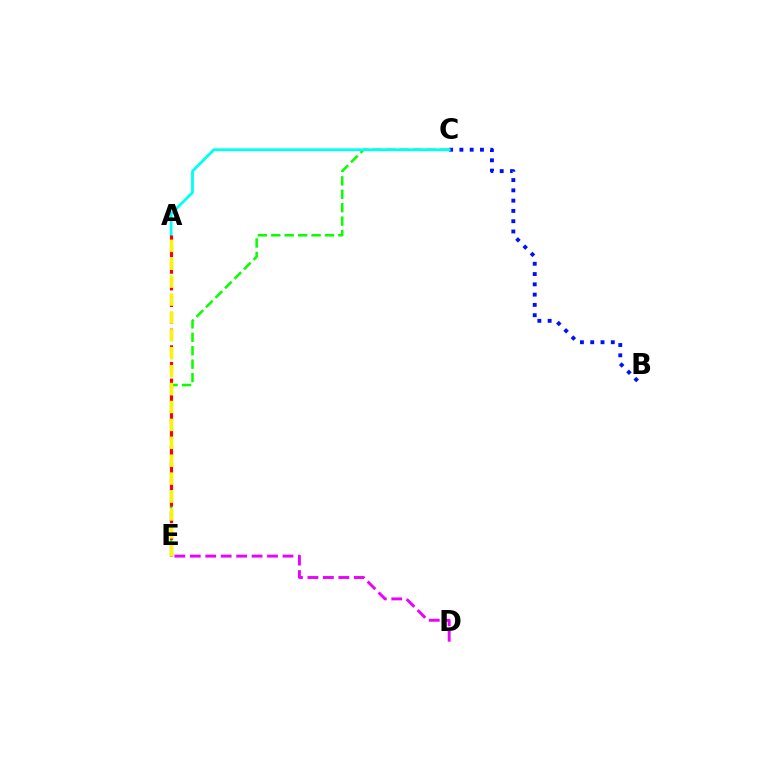{('B', 'C'): [{'color': '#0010ff', 'line_style': 'dotted', 'thickness': 2.79}], ('C', 'E'): [{'color': '#08ff00', 'line_style': 'dashed', 'thickness': 1.82}], ('A', 'C'): [{'color': '#00fff6', 'line_style': 'solid', 'thickness': 2.02}], ('A', 'E'): [{'color': '#ff0000', 'line_style': 'dashed', 'thickness': 2.26}, {'color': '#fcf500', 'line_style': 'dashed', 'thickness': 2.43}], ('D', 'E'): [{'color': '#ee00ff', 'line_style': 'dashed', 'thickness': 2.1}]}